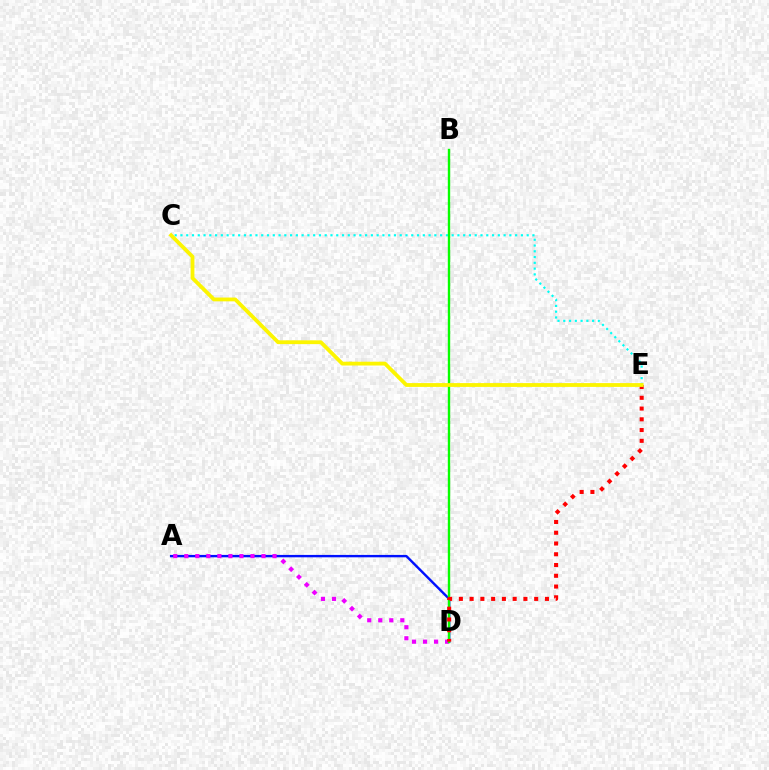{('C', 'E'): [{'color': '#00fff6', 'line_style': 'dotted', 'thickness': 1.57}, {'color': '#fcf500', 'line_style': 'solid', 'thickness': 2.75}], ('A', 'D'): [{'color': '#0010ff', 'line_style': 'solid', 'thickness': 1.73}, {'color': '#ee00ff', 'line_style': 'dotted', 'thickness': 3.0}], ('B', 'D'): [{'color': '#08ff00', 'line_style': 'solid', 'thickness': 1.72}], ('D', 'E'): [{'color': '#ff0000', 'line_style': 'dotted', 'thickness': 2.92}]}